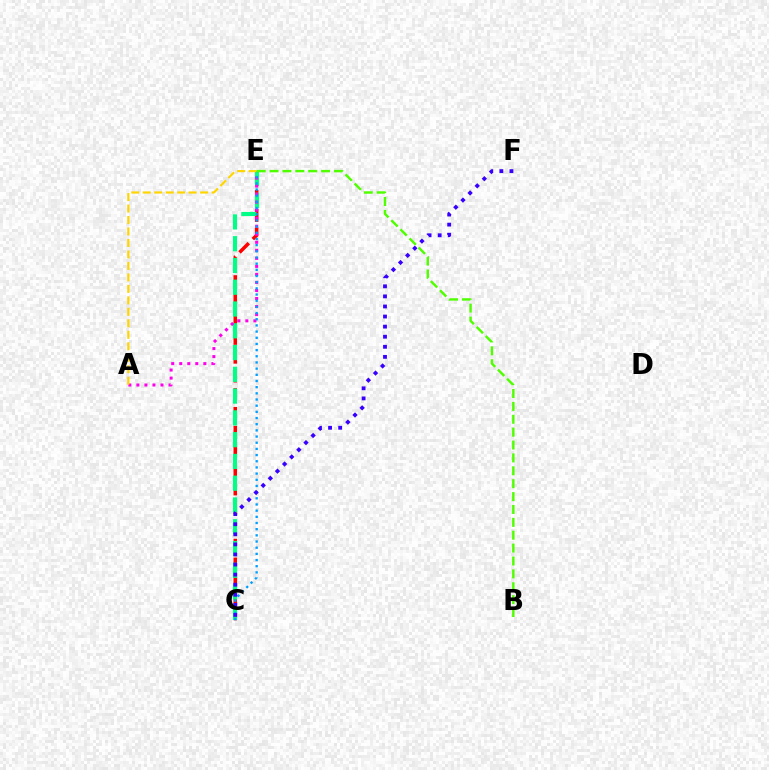{('C', 'E'): [{'color': '#ff0000', 'line_style': 'dashed', 'thickness': 2.56}, {'color': '#00ff86', 'line_style': 'dashed', 'thickness': 2.96}, {'color': '#009eff', 'line_style': 'dotted', 'thickness': 1.68}], ('A', 'E'): [{'color': '#ff00ed', 'line_style': 'dotted', 'thickness': 2.18}, {'color': '#ffd500', 'line_style': 'dashed', 'thickness': 1.56}], ('B', 'E'): [{'color': '#4fff00', 'line_style': 'dashed', 'thickness': 1.75}], ('C', 'F'): [{'color': '#3700ff', 'line_style': 'dotted', 'thickness': 2.74}]}